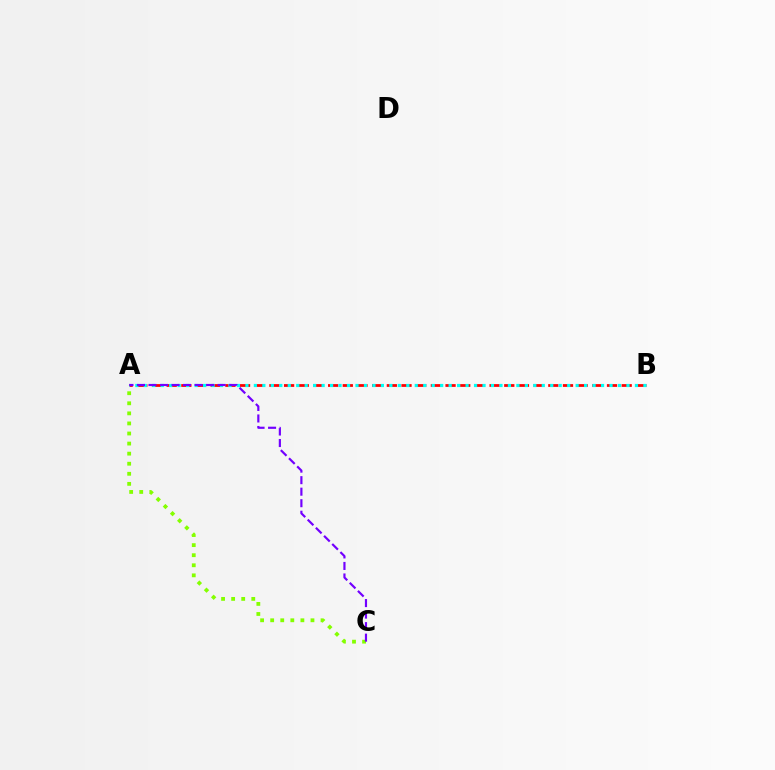{('A', 'B'): [{'color': '#ff0000', 'line_style': 'dashed', 'thickness': 1.99}, {'color': '#00fff6', 'line_style': 'dotted', 'thickness': 2.3}], ('A', 'C'): [{'color': '#84ff00', 'line_style': 'dotted', 'thickness': 2.74}, {'color': '#7200ff', 'line_style': 'dashed', 'thickness': 1.57}]}